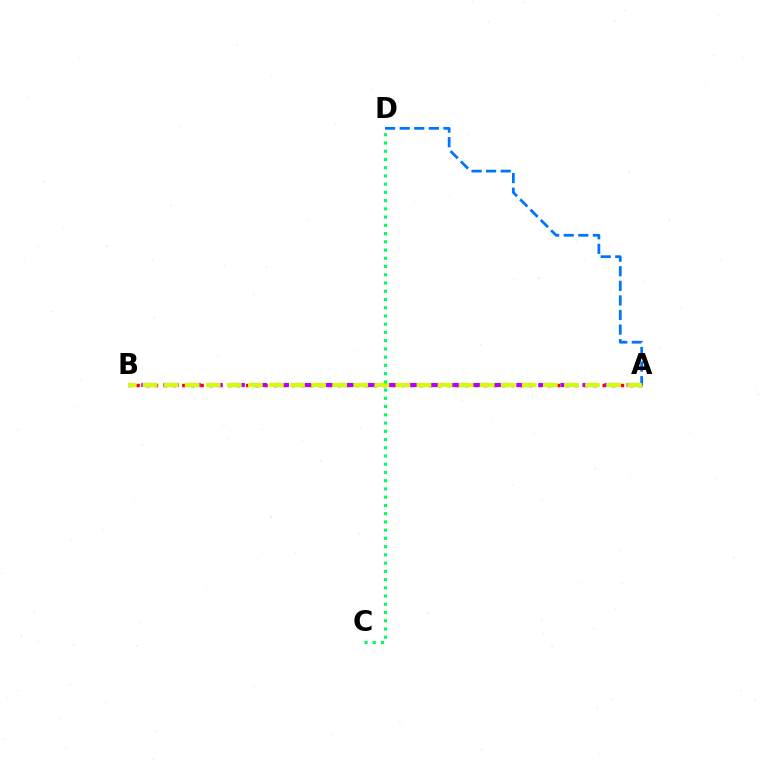{('A', 'B'): [{'color': '#ff0000', 'line_style': 'dotted', 'thickness': 2.48}, {'color': '#b900ff', 'line_style': 'dashed', 'thickness': 3.0}, {'color': '#d1ff00', 'line_style': 'dashed', 'thickness': 2.86}], ('A', 'D'): [{'color': '#0074ff', 'line_style': 'dashed', 'thickness': 1.98}], ('C', 'D'): [{'color': '#00ff5c', 'line_style': 'dotted', 'thickness': 2.24}]}